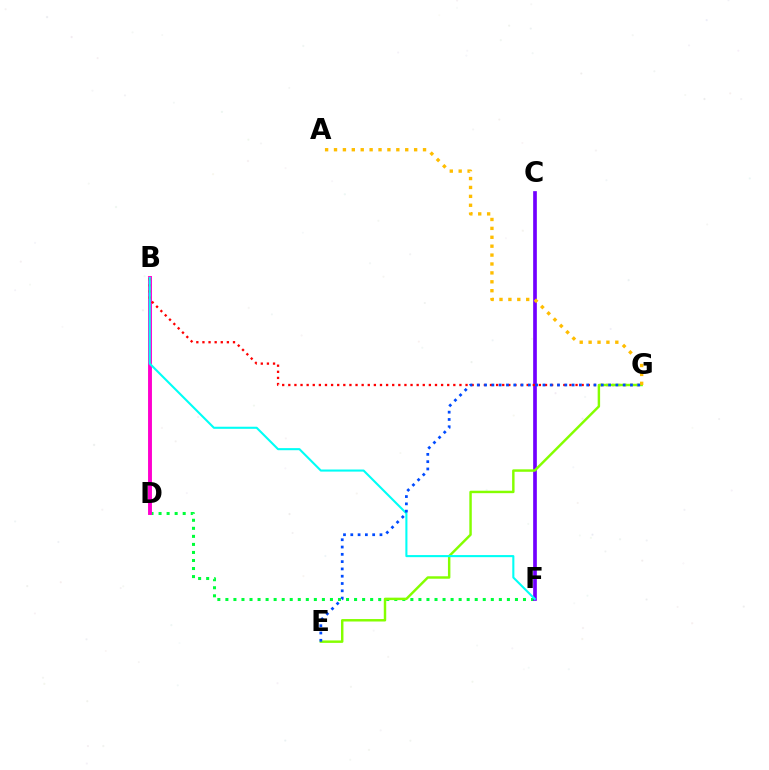{('D', 'F'): [{'color': '#00ff39', 'line_style': 'dotted', 'thickness': 2.19}], ('B', 'D'): [{'color': '#ff00cf', 'line_style': 'solid', 'thickness': 2.81}], ('C', 'F'): [{'color': '#7200ff', 'line_style': 'solid', 'thickness': 2.65}], ('B', 'G'): [{'color': '#ff0000', 'line_style': 'dotted', 'thickness': 1.66}], ('E', 'G'): [{'color': '#84ff00', 'line_style': 'solid', 'thickness': 1.76}, {'color': '#004bff', 'line_style': 'dotted', 'thickness': 1.98}], ('B', 'F'): [{'color': '#00fff6', 'line_style': 'solid', 'thickness': 1.51}], ('A', 'G'): [{'color': '#ffbd00', 'line_style': 'dotted', 'thickness': 2.42}]}